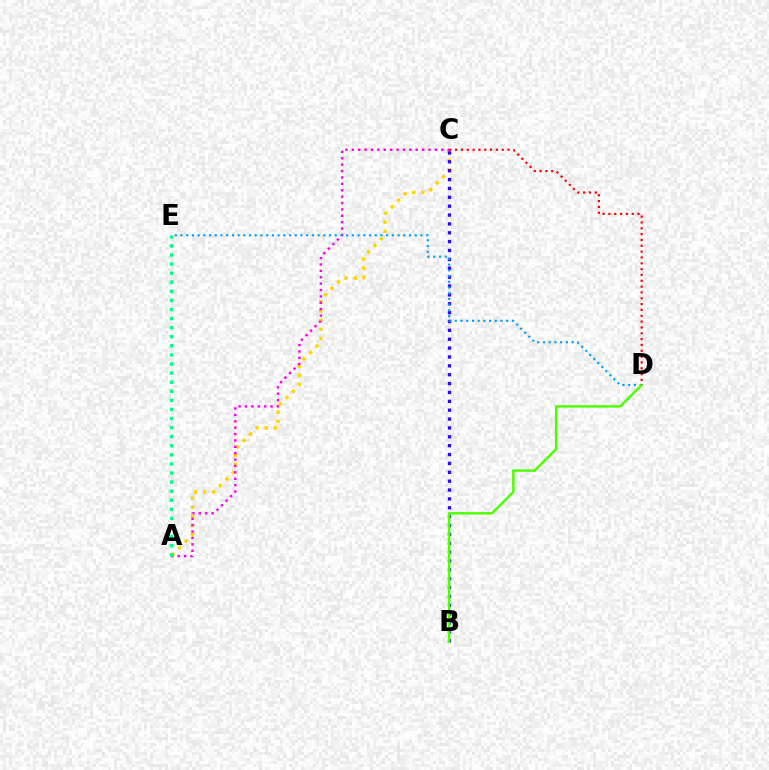{('A', 'C'): [{'color': '#ffd500', 'line_style': 'dotted', 'thickness': 2.49}, {'color': '#ff00ed', 'line_style': 'dotted', 'thickness': 1.74}], ('B', 'C'): [{'color': '#3700ff', 'line_style': 'dotted', 'thickness': 2.41}], ('D', 'E'): [{'color': '#009eff', 'line_style': 'dotted', 'thickness': 1.55}], ('B', 'D'): [{'color': '#4fff00', 'line_style': 'solid', 'thickness': 1.78}], ('A', 'E'): [{'color': '#00ff86', 'line_style': 'dotted', 'thickness': 2.47}], ('C', 'D'): [{'color': '#ff0000', 'line_style': 'dotted', 'thickness': 1.58}]}